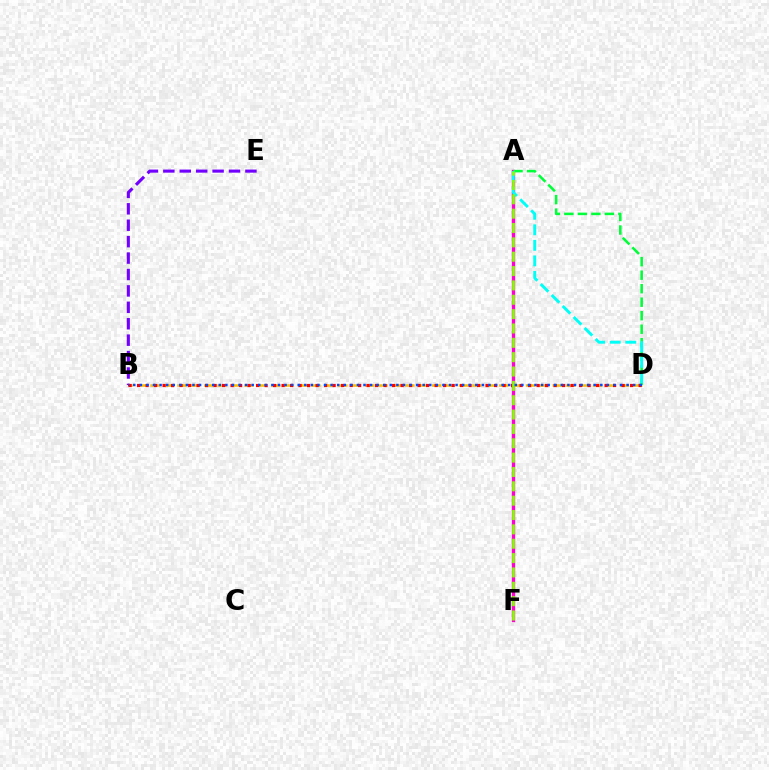{('A', 'F'): [{'color': '#ff00cf', 'line_style': 'solid', 'thickness': 2.4}, {'color': '#84ff00', 'line_style': 'dashed', 'thickness': 1.95}], ('B', 'E'): [{'color': '#7200ff', 'line_style': 'dashed', 'thickness': 2.23}], ('B', 'D'): [{'color': '#ffbd00', 'line_style': 'dashed', 'thickness': 1.82}, {'color': '#ff0000', 'line_style': 'dotted', 'thickness': 2.31}, {'color': '#004bff', 'line_style': 'dotted', 'thickness': 1.79}], ('A', 'D'): [{'color': '#00ff39', 'line_style': 'dashed', 'thickness': 1.84}, {'color': '#00fff6', 'line_style': 'dashed', 'thickness': 2.11}]}